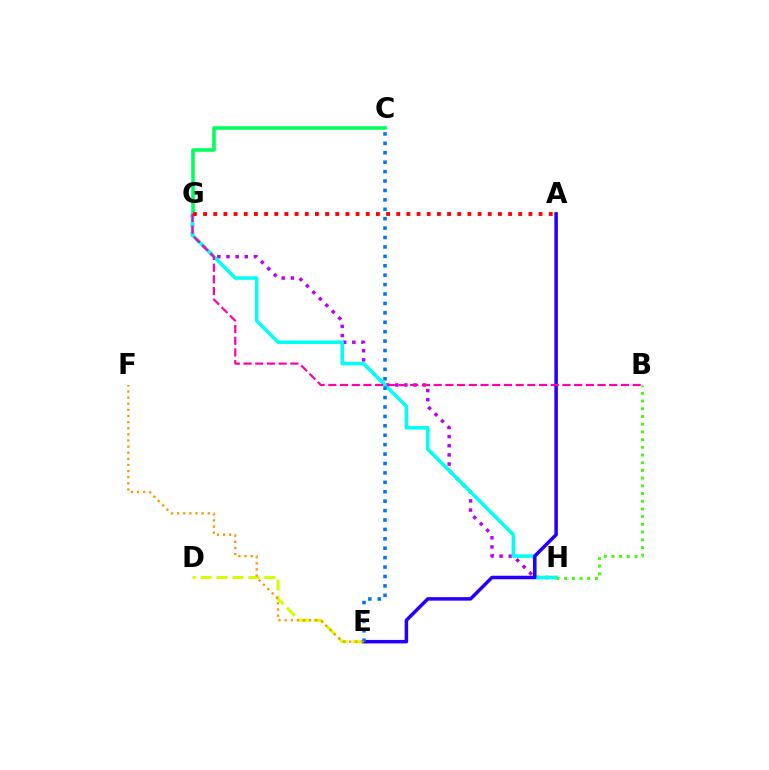{('C', 'G'): [{'color': '#00ff5c', 'line_style': 'solid', 'thickness': 2.57}], ('G', 'H'): [{'color': '#b900ff', 'line_style': 'dotted', 'thickness': 2.49}, {'color': '#00fff6', 'line_style': 'solid', 'thickness': 2.54}], ('D', 'E'): [{'color': '#d1ff00', 'line_style': 'dashed', 'thickness': 2.16}], ('A', 'E'): [{'color': '#2500ff', 'line_style': 'solid', 'thickness': 2.53}], ('B', 'G'): [{'color': '#ff00ac', 'line_style': 'dashed', 'thickness': 1.59}], ('B', 'H'): [{'color': '#3dff00', 'line_style': 'dotted', 'thickness': 2.09}], ('A', 'G'): [{'color': '#ff0000', 'line_style': 'dotted', 'thickness': 2.76}], ('C', 'E'): [{'color': '#0074ff', 'line_style': 'dotted', 'thickness': 2.56}], ('E', 'F'): [{'color': '#ff9400', 'line_style': 'dotted', 'thickness': 1.66}]}